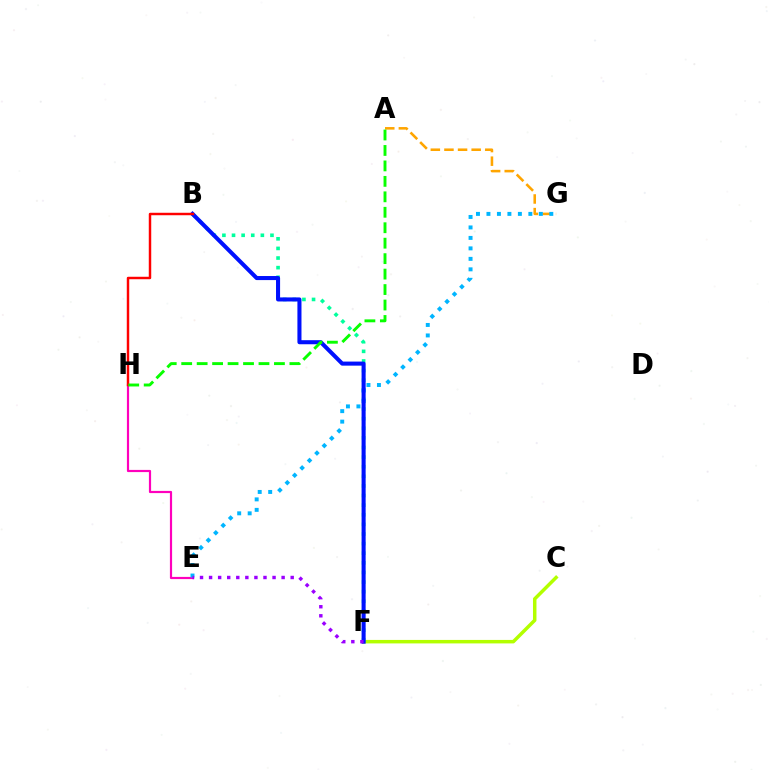{('C', 'F'): [{'color': '#b3ff00', 'line_style': 'solid', 'thickness': 2.51}], ('A', 'G'): [{'color': '#ffa500', 'line_style': 'dashed', 'thickness': 1.85}], ('E', 'H'): [{'color': '#ff00bd', 'line_style': 'solid', 'thickness': 1.58}], ('B', 'F'): [{'color': '#00ff9d', 'line_style': 'dotted', 'thickness': 2.61}, {'color': '#0010ff', 'line_style': 'solid', 'thickness': 2.92}], ('E', 'G'): [{'color': '#00b5ff', 'line_style': 'dotted', 'thickness': 2.85}], ('E', 'F'): [{'color': '#9b00ff', 'line_style': 'dotted', 'thickness': 2.46}], ('B', 'H'): [{'color': '#ff0000', 'line_style': 'solid', 'thickness': 1.77}], ('A', 'H'): [{'color': '#08ff00', 'line_style': 'dashed', 'thickness': 2.1}]}